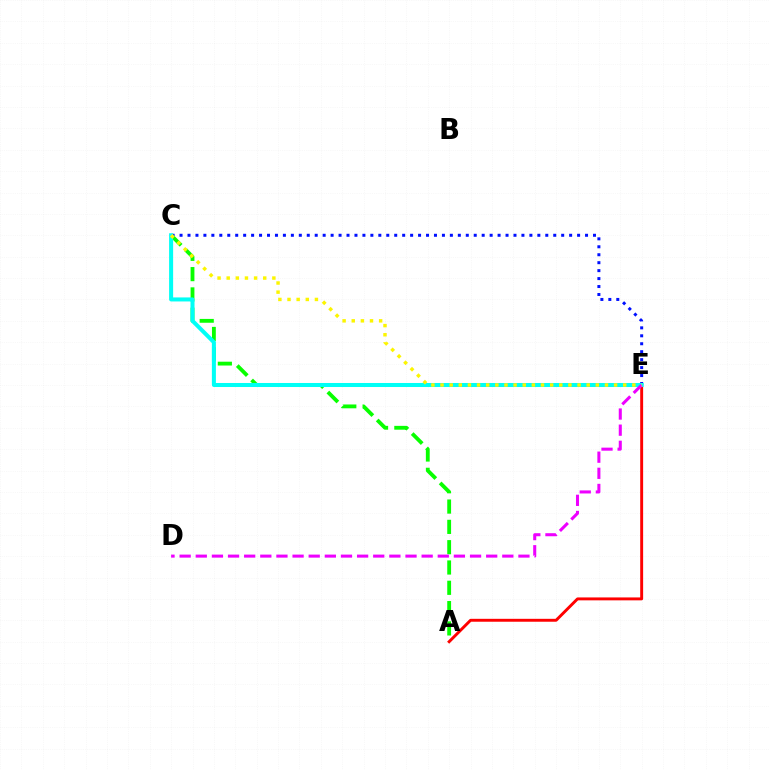{('A', 'E'): [{'color': '#ff0000', 'line_style': 'solid', 'thickness': 2.1}], ('C', 'E'): [{'color': '#0010ff', 'line_style': 'dotted', 'thickness': 2.16}, {'color': '#00fff6', 'line_style': 'solid', 'thickness': 2.9}, {'color': '#fcf500', 'line_style': 'dotted', 'thickness': 2.48}], ('A', 'C'): [{'color': '#08ff00', 'line_style': 'dashed', 'thickness': 2.76}], ('D', 'E'): [{'color': '#ee00ff', 'line_style': 'dashed', 'thickness': 2.19}]}